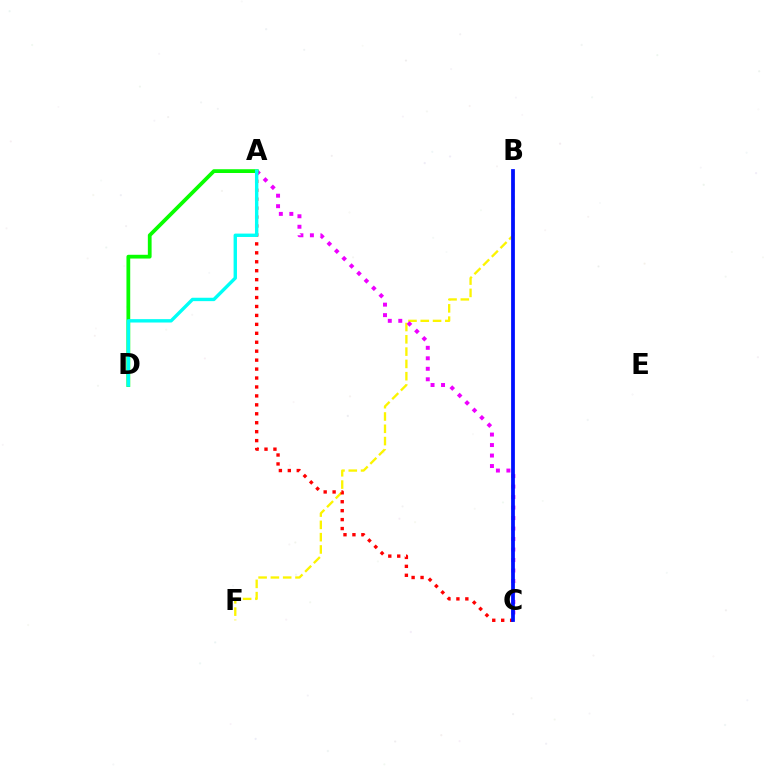{('B', 'F'): [{'color': '#fcf500', 'line_style': 'dashed', 'thickness': 1.67}], ('A', 'C'): [{'color': '#ff0000', 'line_style': 'dotted', 'thickness': 2.43}, {'color': '#ee00ff', 'line_style': 'dotted', 'thickness': 2.85}], ('B', 'C'): [{'color': '#0010ff', 'line_style': 'solid', 'thickness': 2.72}], ('A', 'D'): [{'color': '#08ff00', 'line_style': 'solid', 'thickness': 2.71}, {'color': '#00fff6', 'line_style': 'solid', 'thickness': 2.44}]}